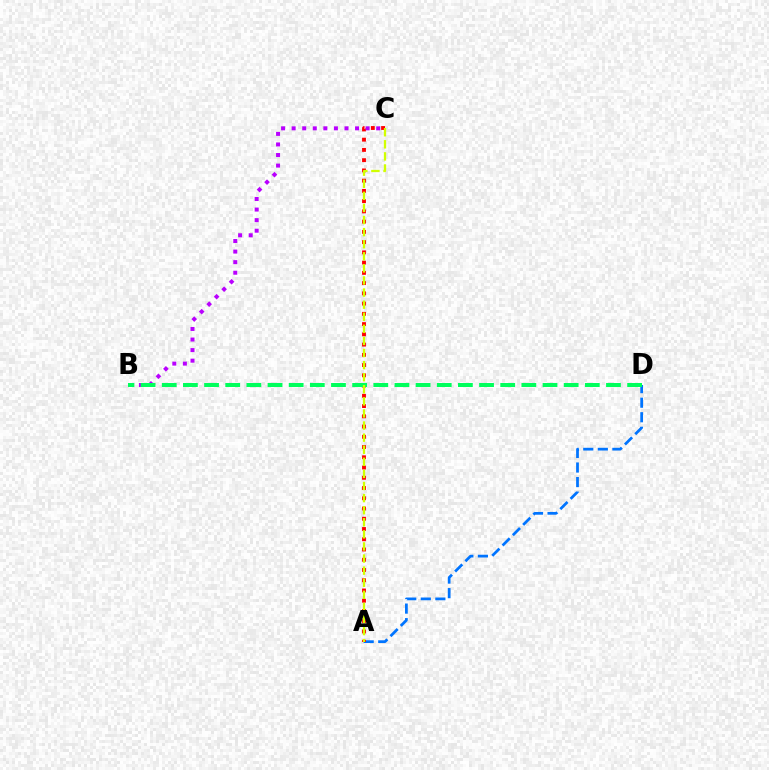{('A', 'D'): [{'color': '#0074ff', 'line_style': 'dashed', 'thickness': 1.98}], ('A', 'C'): [{'color': '#ff0000', 'line_style': 'dotted', 'thickness': 2.78}, {'color': '#d1ff00', 'line_style': 'dashed', 'thickness': 1.64}], ('B', 'C'): [{'color': '#b900ff', 'line_style': 'dotted', 'thickness': 2.87}], ('B', 'D'): [{'color': '#00ff5c', 'line_style': 'dashed', 'thickness': 2.87}]}